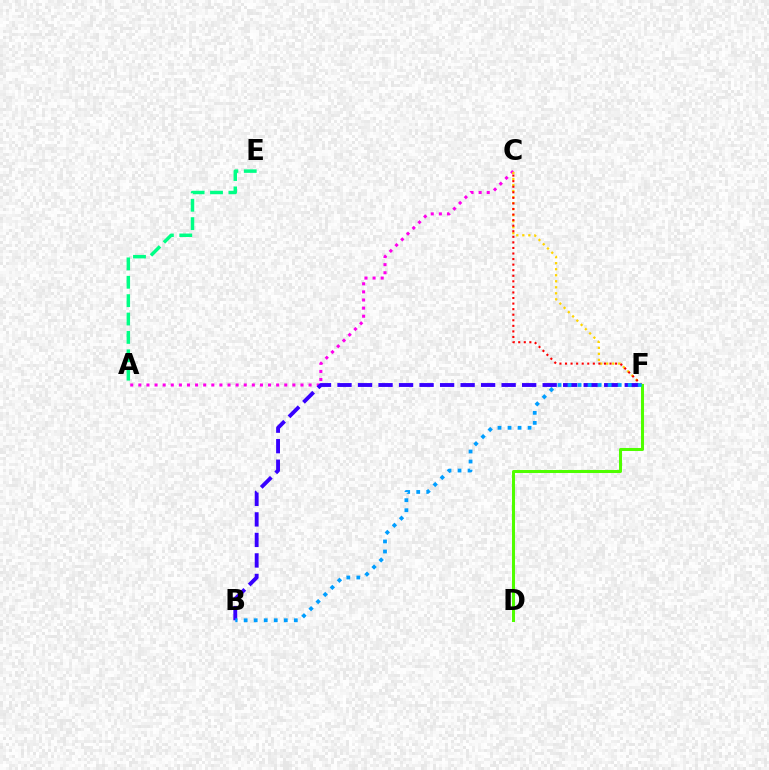{('A', 'C'): [{'color': '#ff00ed', 'line_style': 'dotted', 'thickness': 2.2}], ('A', 'E'): [{'color': '#00ff86', 'line_style': 'dashed', 'thickness': 2.5}], ('C', 'F'): [{'color': '#ffd500', 'line_style': 'dotted', 'thickness': 1.64}, {'color': '#ff0000', 'line_style': 'dotted', 'thickness': 1.51}], ('B', 'F'): [{'color': '#3700ff', 'line_style': 'dashed', 'thickness': 2.79}, {'color': '#009eff', 'line_style': 'dotted', 'thickness': 2.73}], ('D', 'F'): [{'color': '#4fff00', 'line_style': 'solid', 'thickness': 2.18}]}